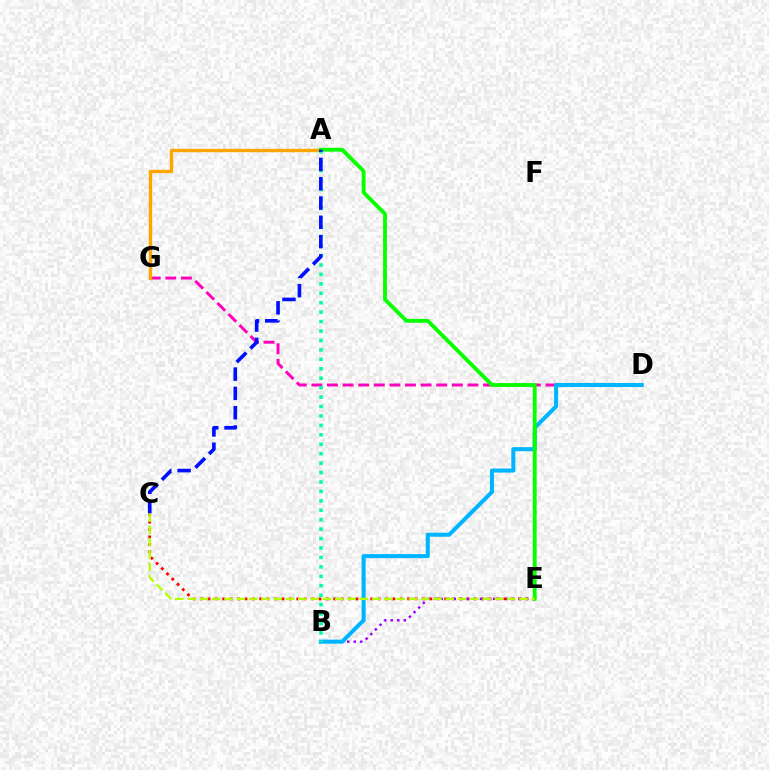{('D', 'G'): [{'color': '#ff00bd', 'line_style': 'dashed', 'thickness': 2.12}], ('C', 'E'): [{'color': '#ff0000', 'line_style': 'dotted', 'thickness': 2.01}, {'color': '#b3ff00', 'line_style': 'dashed', 'thickness': 1.67}], ('B', 'E'): [{'color': '#9b00ff', 'line_style': 'dotted', 'thickness': 1.78}], ('A', 'G'): [{'color': '#ffa500', 'line_style': 'solid', 'thickness': 2.42}], ('B', 'D'): [{'color': '#00b5ff', 'line_style': 'solid', 'thickness': 2.92}], ('A', 'E'): [{'color': '#08ff00', 'line_style': 'solid', 'thickness': 2.77}], ('A', 'B'): [{'color': '#00ff9d', 'line_style': 'dotted', 'thickness': 2.56}], ('A', 'C'): [{'color': '#0010ff', 'line_style': 'dashed', 'thickness': 2.62}]}